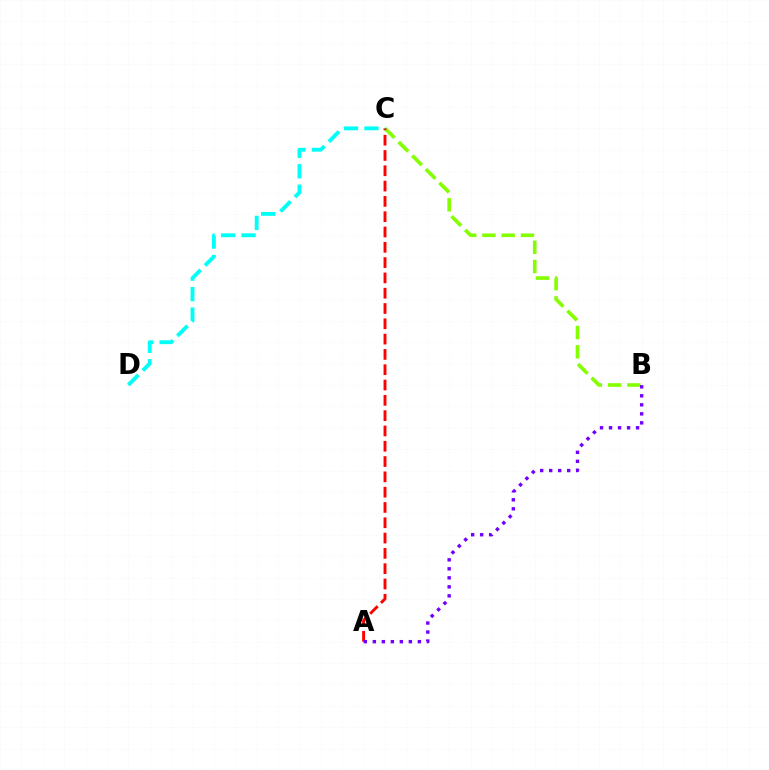{('B', 'C'): [{'color': '#84ff00', 'line_style': 'dashed', 'thickness': 2.62}], ('A', 'C'): [{'color': '#ff0000', 'line_style': 'dashed', 'thickness': 2.08}], ('A', 'B'): [{'color': '#7200ff', 'line_style': 'dotted', 'thickness': 2.45}], ('C', 'D'): [{'color': '#00fff6', 'line_style': 'dashed', 'thickness': 2.78}]}